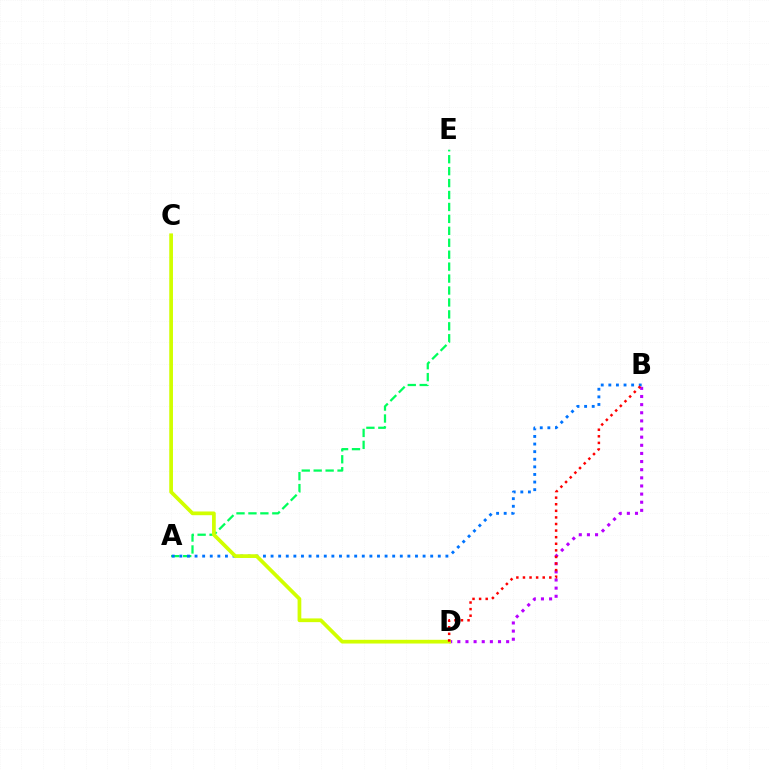{('A', 'E'): [{'color': '#00ff5c', 'line_style': 'dashed', 'thickness': 1.62}], ('A', 'B'): [{'color': '#0074ff', 'line_style': 'dotted', 'thickness': 2.07}], ('B', 'D'): [{'color': '#b900ff', 'line_style': 'dotted', 'thickness': 2.21}, {'color': '#ff0000', 'line_style': 'dotted', 'thickness': 1.79}], ('C', 'D'): [{'color': '#d1ff00', 'line_style': 'solid', 'thickness': 2.68}]}